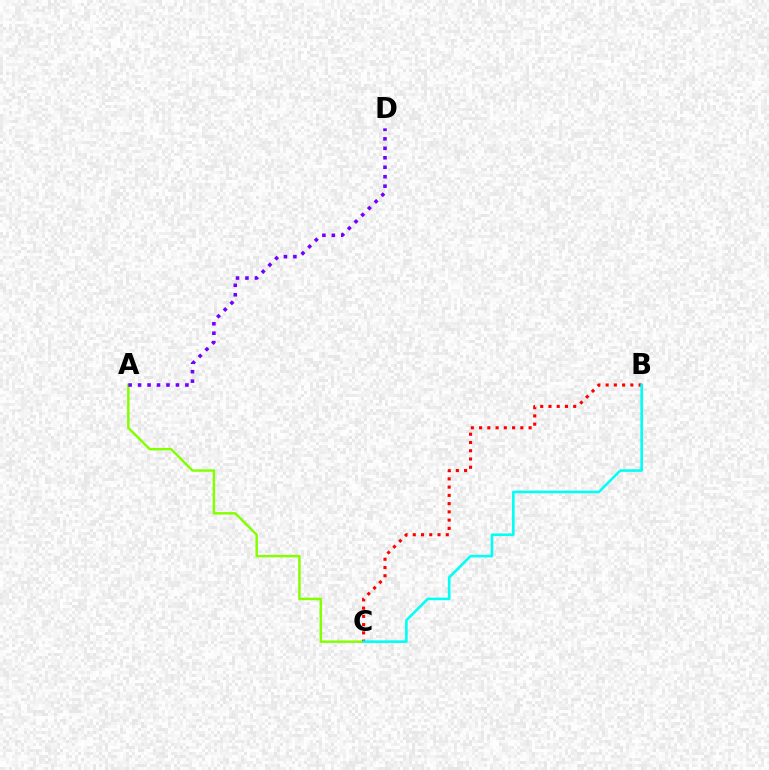{('A', 'C'): [{'color': '#84ff00', 'line_style': 'solid', 'thickness': 1.77}], ('A', 'D'): [{'color': '#7200ff', 'line_style': 'dotted', 'thickness': 2.57}], ('B', 'C'): [{'color': '#ff0000', 'line_style': 'dotted', 'thickness': 2.24}, {'color': '#00fff6', 'line_style': 'solid', 'thickness': 1.87}]}